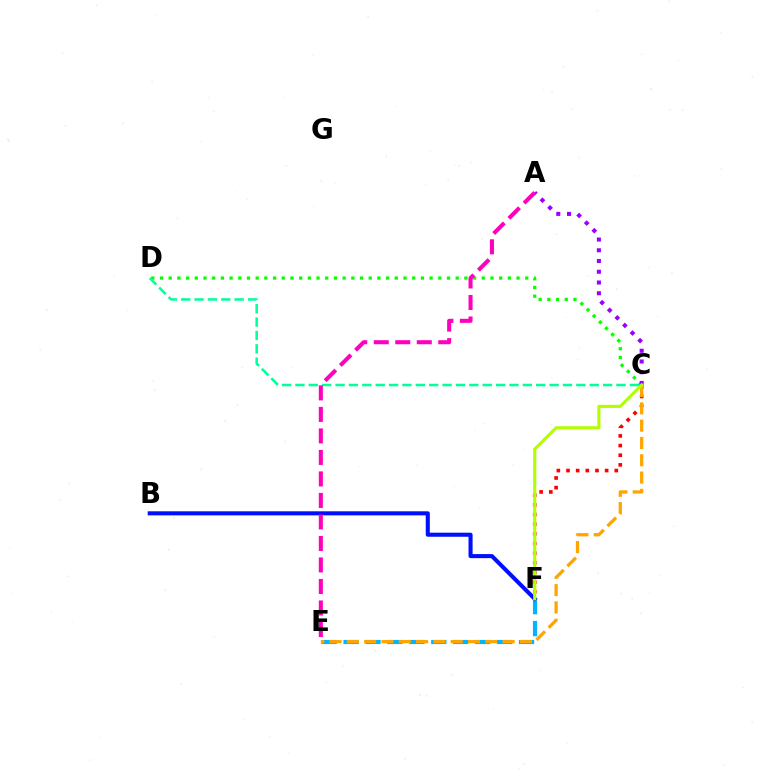{('E', 'F'): [{'color': '#00b5ff', 'line_style': 'dashed', 'thickness': 2.98}], ('C', 'F'): [{'color': '#ff0000', 'line_style': 'dotted', 'thickness': 2.62}, {'color': '#b3ff00', 'line_style': 'solid', 'thickness': 2.25}], ('B', 'F'): [{'color': '#0010ff', 'line_style': 'solid', 'thickness': 2.93}], ('C', 'E'): [{'color': '#ffa500', 'line_style': 'dashed', 'thickness': 2.35}], ('C', 'D'): [{'color': '#08ff00', 'line_style': 'dotted', 'thickness': 2.36}, {'color': '#00ff9d', 'line_style': 'dashed', 'thickness': 1.82}], ('A', 'C'): [{'color': '#9b00ff', 'line_style': 'dotted', 'thickness': 2.92}], ('A', 'E'): [{'color': '#ff00bd', 'line_style': 'dashed', 'thickness': 2.92}]}